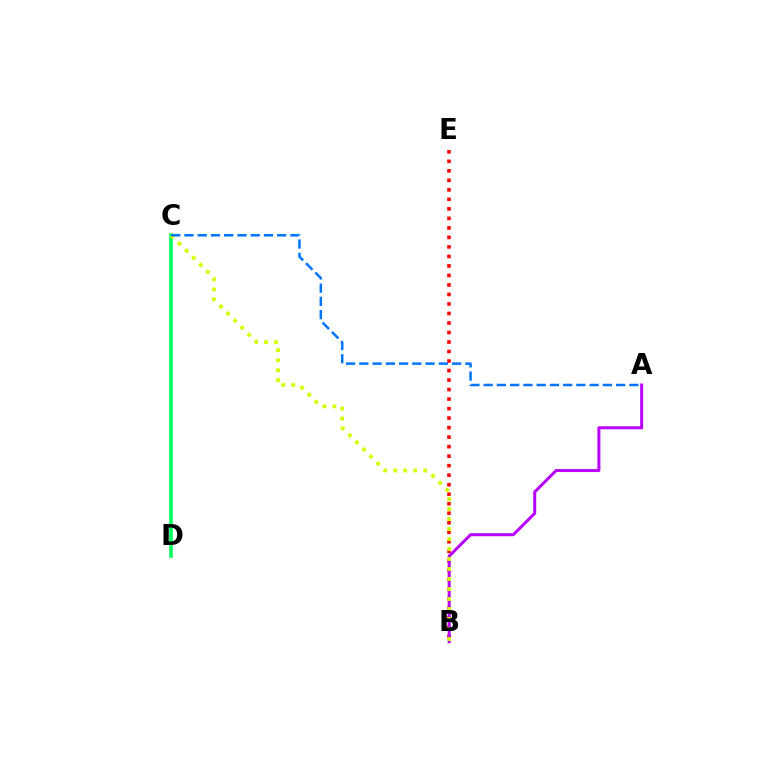{('B', 'E'): [{'color': '#ff0000', 'line_style': 'dotted', 'thickness': 2.58}], ('A', 'B'): [{'color': '#b900ff', 'line_style': 'solid', 'thickness': 2.15}], ('C', 'D'): [{'color': '#00ff5c', 'line_style': 'solid', 'thickness': 2.59}], ('B', 'C'): [{'color': '#d1ff00', 'line_style': 'dotted', 'thickness': 2.72}], ('A', 'C'): [{'color': '#0074ff', 'line_style': 'dashed', 'thickness': 1.8}]}